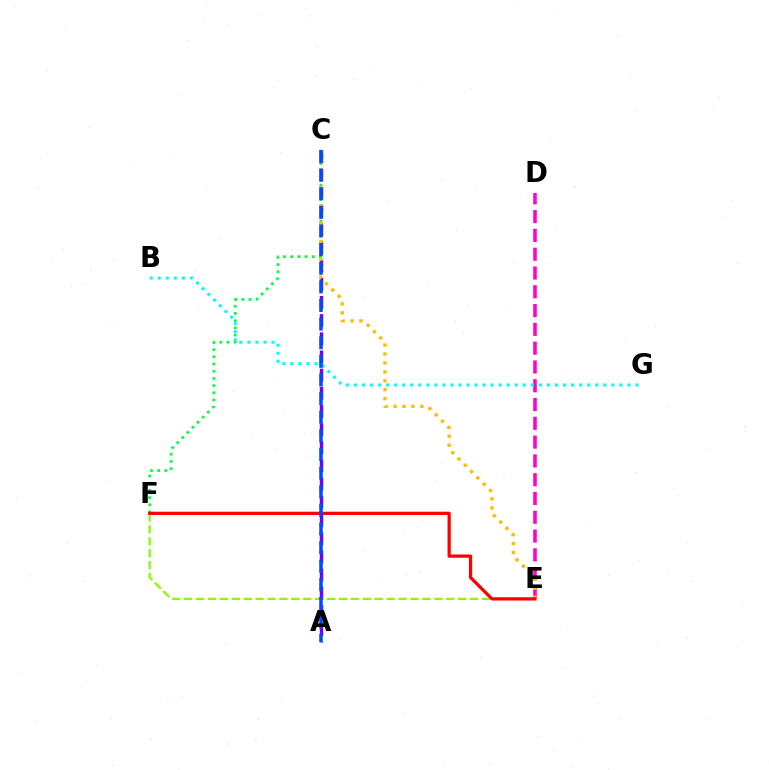{('D', 'E'): [{'color': '#ff00cf', 'line_style': 'dashed', 'thickness': 2.55}], ('E', 'F'): [{'color': '#84ff00', 'line_style': 'dashed', 'thickness': 1.62}, {'color': '#ff0000', 'line_style': 'solid', 'thickness': 2.33}], ('C', 'F'): [{'color': '#00ff39', 'line_style': 'dotted', 'thickness': 1.95}], ('A', 'C'): [{'color': '#7200ff', 'line_style': 'dashed', 'thickness': 2.47}, {'color': '#004bff', 'line_style': 'dashed', 'thickness': 2.53}], ('C', 'E'): [{'color': '#ffbd00', 'line_style': 'dotted', 'thickness': 2.43}], ('B', 'G'): [{'color': '#00fff6', 'line_style': 'dotted', 'thickness': 2.19}]}